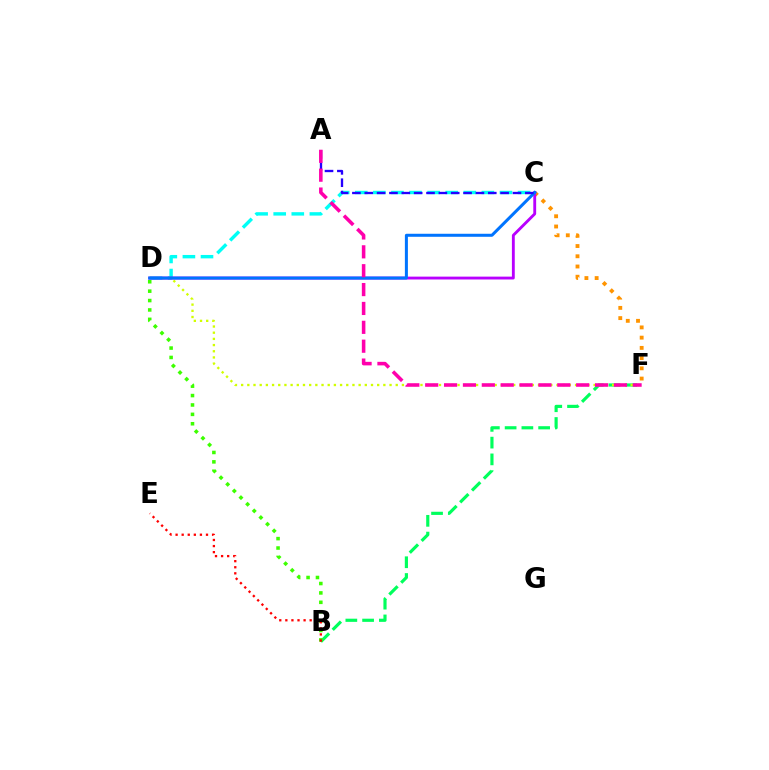{('B', 'F'): [{'color': '#00ff5c', 'line_style': 'dashed', 'thickness': 2.28}], ('C', 'D'): [{'color': '#00fff6', 'line_style': 'dashed', 'thickness': 2.46}, {'color': '#b900ff', 'line_style': 'solid', 'thickness': 2.06}, {'color': '#0074ff', 'line_style': 'solid', 'thickness': 2.18}], ('D', 'F'): [{'color': '#d1ff00', 'line_style': 'dotted', 'thickness': 1.68}], ('C', 'F'): [{'color': '#ff9400', 'line_style': 'dotted', 'thickness': 2.78}], ('B', 'D'): [{'color': '#3dff00', 'line_style': 'dotted', 'thickness': 2.55}], ('A', 'C'): [{'color': '#2500ff', 'line_style': 'dashed', 'thickness': 1.68}], ('A', 'F'): [{'color': '#ff00ac', 'line_style': 'dashed', 'thickness': 2.56}], ('B', 'E'): [{'color': '#ff0000', 'line_style': 'dotted', 'thickness': 1.65}]}